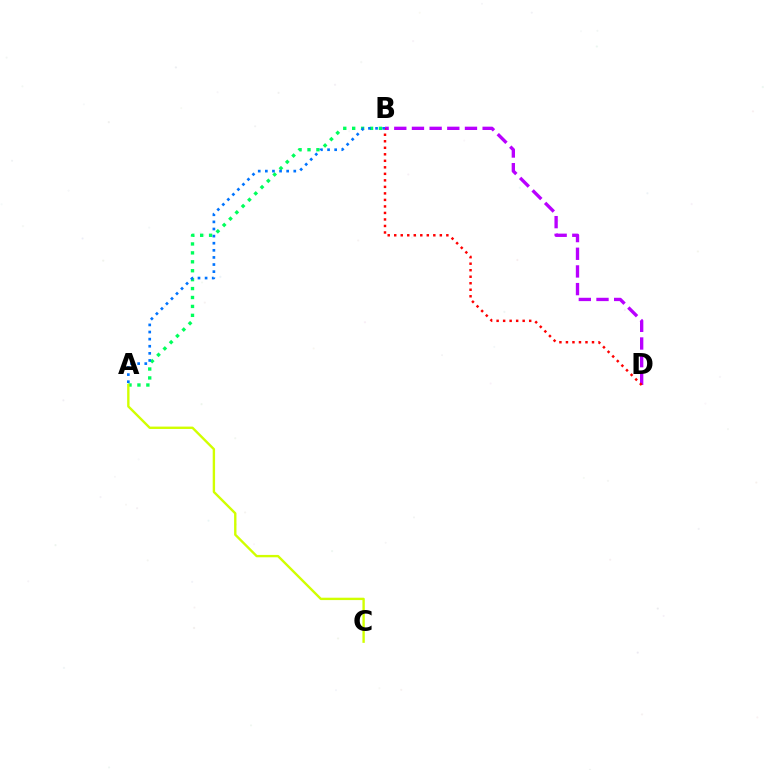{('A', 'B'): [{'color': '#00ff5c', 'line_style': 'dotted', 'thickness': 2.42}, {'color': '#0074ff', 'line_style': 'dotted', 'thickness': 1.93}], ('A', 'C'): [{'color': '#d1ff00', 'line_style': 'solid', 'thickness': 1.71}], ('B', 'D'): [{'color': '#b900ff', 'line_style': 'dashed', 'thickness': 2.4}, {'color': '#ff0000', 'line_style': 'dotted', 'thickness': 1.77}]}